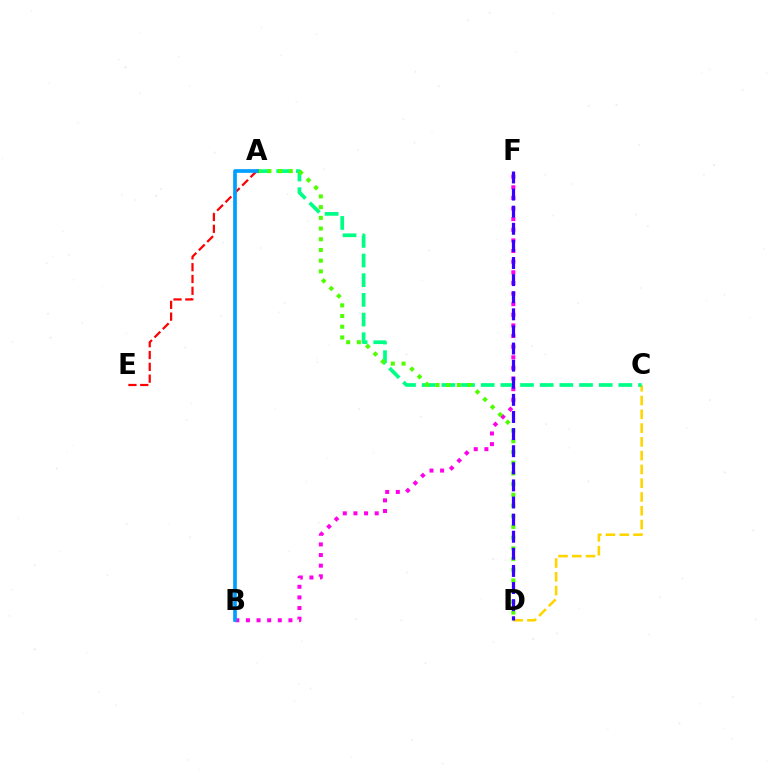{('B', 'F'): [{'color': '#ff00ed', 'line_style': 'dotted', 'thickness': 2.89}], ('C', 'D'): [{'color': '#ffd500', 'line_style': 'dashed', 'thickness': 1.87}], ('A', 'C'): [{'color': '#00ff86', 'line_style': 'dashed', 'thickness': 2.67}], ('A', 'D'): [{'color': '#4fff00', 'line_style': 'dotted', 'thickness': 2.91}], ('A', 'E'): [{'color': '#ff0000', 'line_style': 'dashed', 'thickness': 1.6}], ('D', 'F'): [{'color': '#3700ff', 'line_style': 'dashed', 'thickness': 2.32}], ('A', 'B'): [{'color': '#009eff', 'line_style': 'solid', 'thickness': 2.64}]}